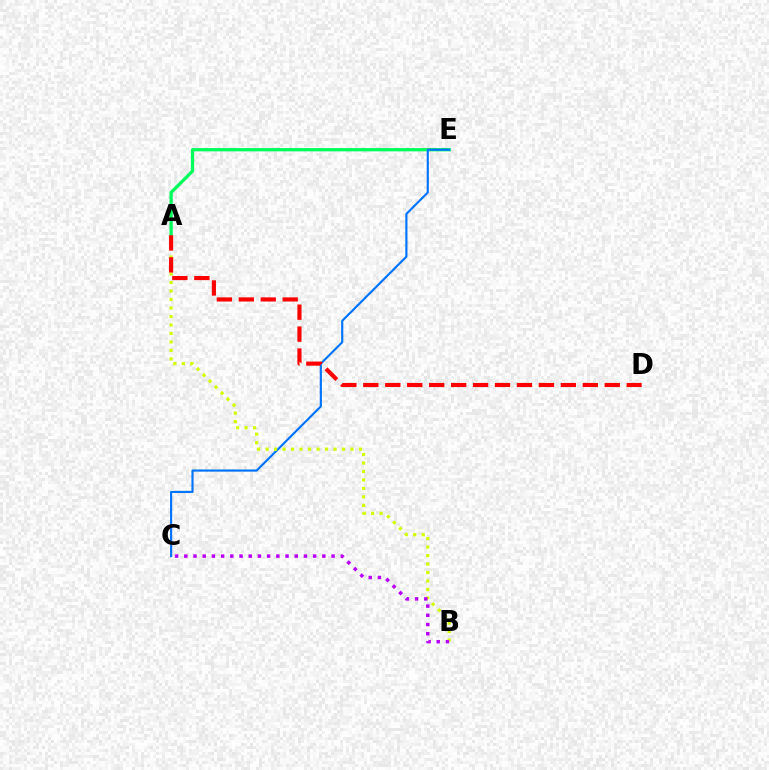{('A', 'E'): [{'color': '#00ff5c', 'line_style': 'solid', 'thickness': 2.37}], ('C', 'E'): [{'color': '#0074ff', 'line_style': 'solid', 'thickness': 1.55}], ('A', 'B'): [{'color': '#d1ff00', 'line_style': 'dotted', 'thickness': 2.31}], ('A', 'D'): [{'color': '#ff0000', 'line_style': 'dashed', 'thickness': 2.98}], ('B', 'C'): [{'color': '#b900ff', 'line_style': 'dotted', 'thickness': 2.5}]}